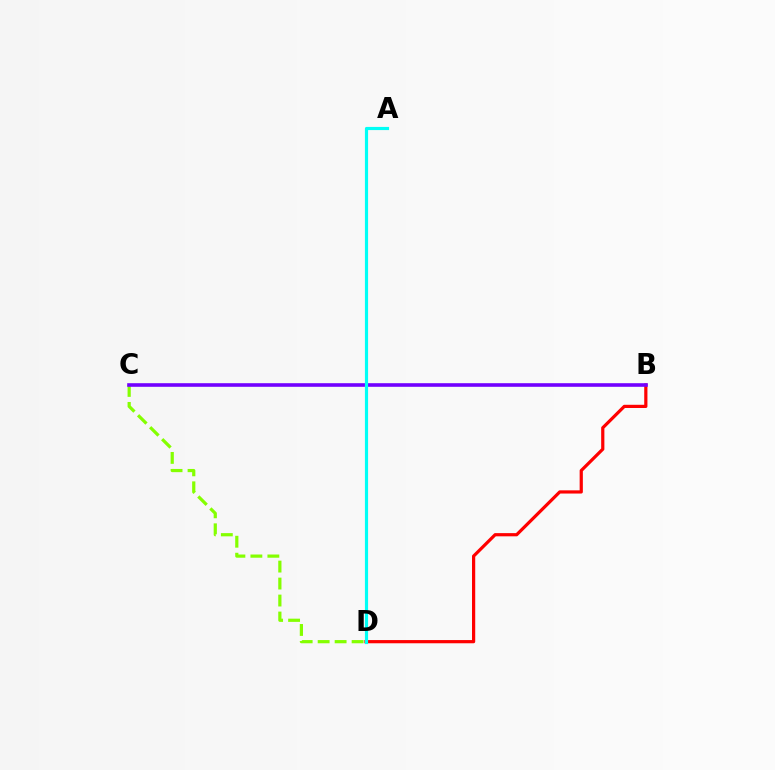{('C', 'D'): [{'color': '#84ff00', 'line_style': 'dashed', 'thickness': 2.31}], ('B', 'D'): [{'color': '#ff0000', 'line_style': 'solid', 'thickness': 2.31}], ('B', 'C'): [{'color': '#7200ff', 'line_style': 'solid', 'thickness': 2.59}], ('A', 'D'): [{'color': '#00fff6', 'line_style': 'solid', 'thickness': 2.28}]}